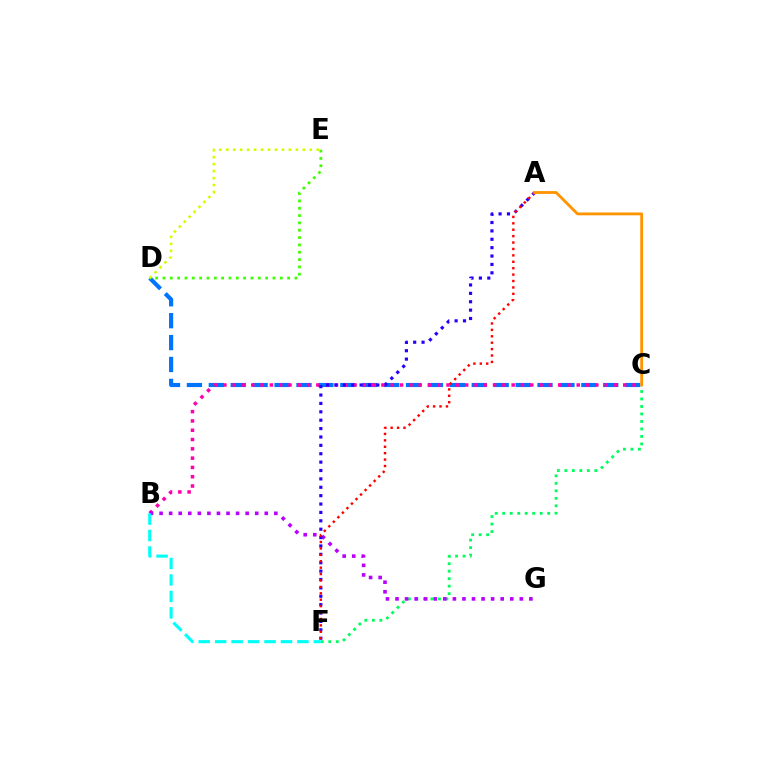{('C', 'F'): [{'color': '#00ff5c', 'line_style': 'dotted', 'thickness': 2.04}], ('C', 'D'): [{'color': '#0074ff', 'line_style': 'dashed', 'thickness': 2.98}], ('D', 'E'): [{'color': '#3dff00', 'line_style': 'dotted', 'thickness': 1.99}, {'color': '#d1ff00', 'line_style': 'dotted', 'thickness': 1.89}], ('B', 'C'): [{'color': '#ff00ac', 'line_style': 'dotted', 'thickness': 2.53}], ('B', 'G'): [{'color': '#b900ff', 'line_style': 'dotted', 'thickness': 2.6}], ('A', 'F'): [{'color': '#2500ff', 'line_style': 'dotted', 'thickness': 2.28}, {'color': '#ff0000', 'line_style': 'dotted', 'thickness': 1.74}], ('A', 'C'): [{'color': '#ff9400', 'line_style': 'solid', 'thickness': 2.04}], ('B', 'F'): [{'color': '#00fff6', 'line_style': 'dashed', 'thickness': 2.24}]}